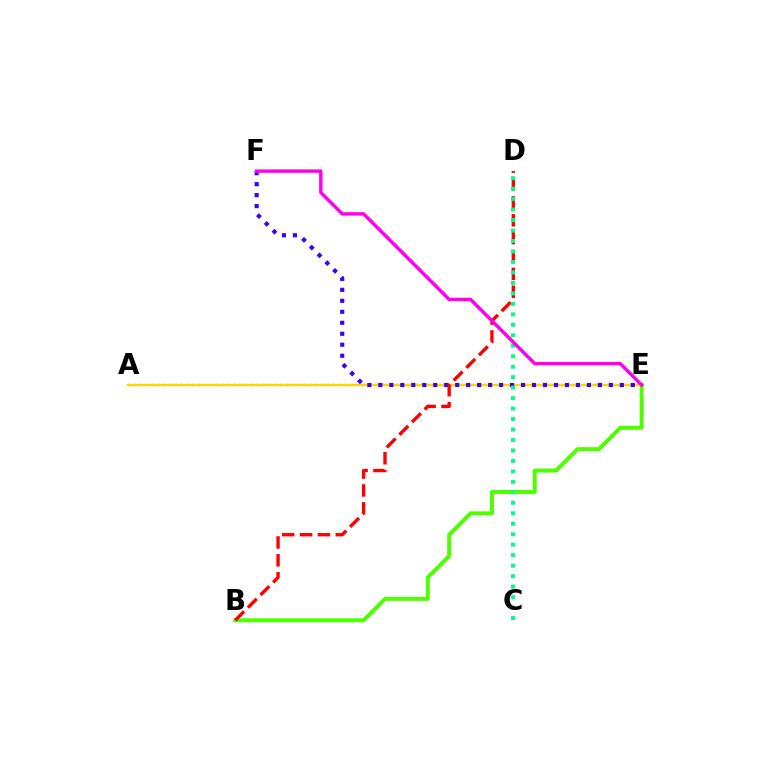{('B', 'E'): [{'color': '#4fff00', 'line_style': 'solid', 'thickness': 2.86}], ('A', 'E'): [{'color': '#009eff', 'line_style': 'dotted', 'thickness': 1.59}, {'color': '#ffd500', 'line_style': 'solid', 'thickness': 1.72}], ('E', 'F'): [{'color': '#3700ff', 'line_style': 'dotted', 'thickness': 2.98}, {'color': '#ff00ed', 'line_style': 'solid', 'thickness': 2.46}], ('B', 'D'): [{'color': '#ff0000', 'line_style': 'dashed', 'thickness': 2.43}], ('C', 'D'): [{'color': '#00ff86', 'line_style': 'dotted', 'thickness': 2.85}]}